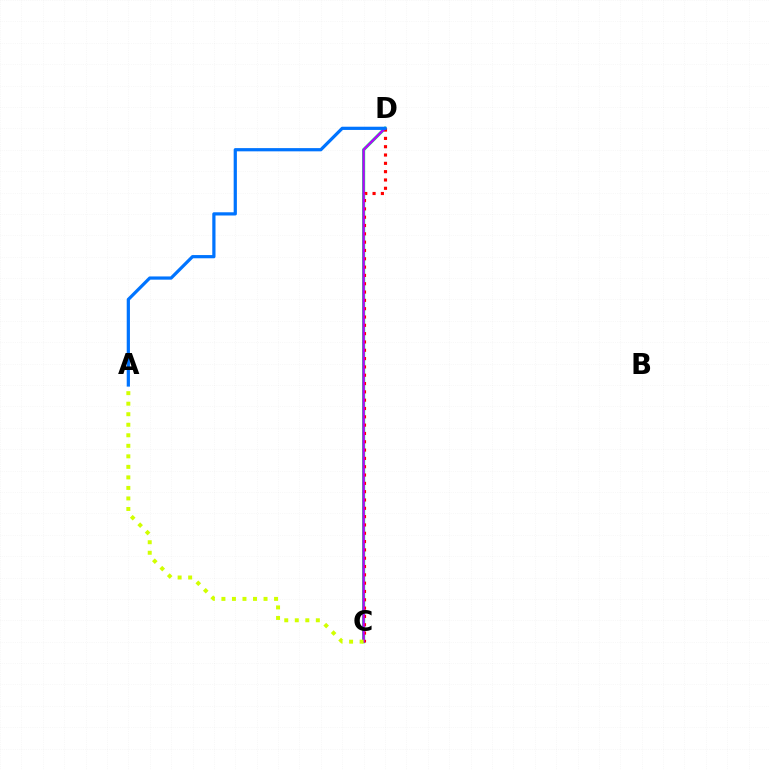{('C', 'D'): [{'color': '#00ff5c', 'line_style': 'solid', 'thickness': 2.26}, {'color': '#ff0000', 'line_style': 'dotted', 'thickness': 2.26}, {'color': '#b900ff', 'line_style': 'solid', 'thickness': 1.67}], ('A', 'C'): [{'color': '#d1ff00', 'line_style': 'dotted', 'thickness': 2.86}], ('A', 'D'): [{'color': '#0074ff', 'line_style': 'solid', 'thickness': 2.32}]}